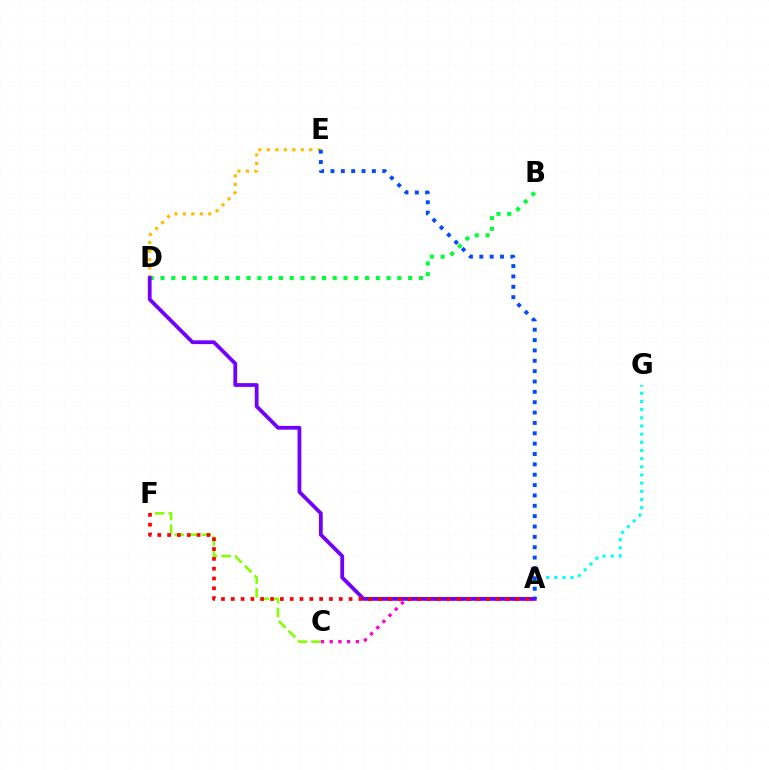{('A', 'C'): [{'color': '#ff00cf', 'line_style': 'dotted', 'thickness': 2.37}], ('D', 'E'): [{'color': '#ffbd00', 'line_style': 'dotted', 'thickness': 2.3}], ('B', 'D'): [{'color': '#00ff39', 'line_style': 'dotted', 'thickness': 2.93}], ('A', 'G'): [{'color': '#00fff6', 'line_style': 'dotted', 'thickness': 2.22}], ('A', 'E'): [{'color': '#004bff', 'line_style': 'dotted', 'thickness': 2.81}], ('C', 'F'): [{'color': '#84ff00', 'line_style': 'dashed', 'thickness': 1.86}], ('A', 'D'): [{'color': '#7200ff', 'line_style': 'solid', 'thickness': 2.72}], ('A', 'F'): [{'color': '#ff0000', 'line_style': 'dotted', 'thickness': 2.67}]}